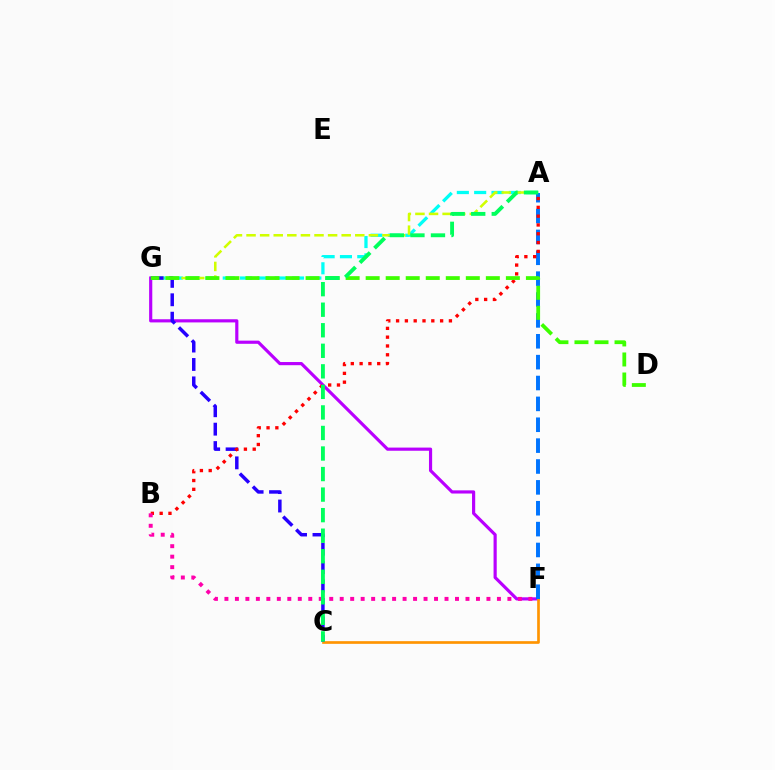{('A', 'G'): [{'color': '#00fff6', 'line_style': 'dashed', 'thickness': 2.35}, {'color': '#d1ff00', 'line_style': 'dashed', 'thickness': 1.85}], ('F', 'G'): [{'color': '#b900ff', 'line_style': 'solid', 'thickness': 2.28}], ('C', 'F'): [{'color': '#ff9400', 'line_style': 'solid', 'thickness': 1.93}], ('A', 'F'): [{'color': '#0074ff', 'line_style': 'dashed', 'thickness': 2.84}], ('C', 'G'): [{'color': '#2500ff', 'line_style': 'dashed', 'thickness': 2.5}], ('A', 'B'): [{'color': '#ff0000', 'line_style': 'dotted', 'thickness': 2.39}], ('B', 'F'): [{'color': '#ff00ac', 'line_style': 'dotted', 'thickness': 2.85}], ('D', 'G'): [{'color': '#3dff00', 'line_style': 'dashed', 'thickness': 2.72}], ('A', 'C'): [{'color': '#00ff5c', 'line_style': 'dashed', 'thickness': 2.79}]}